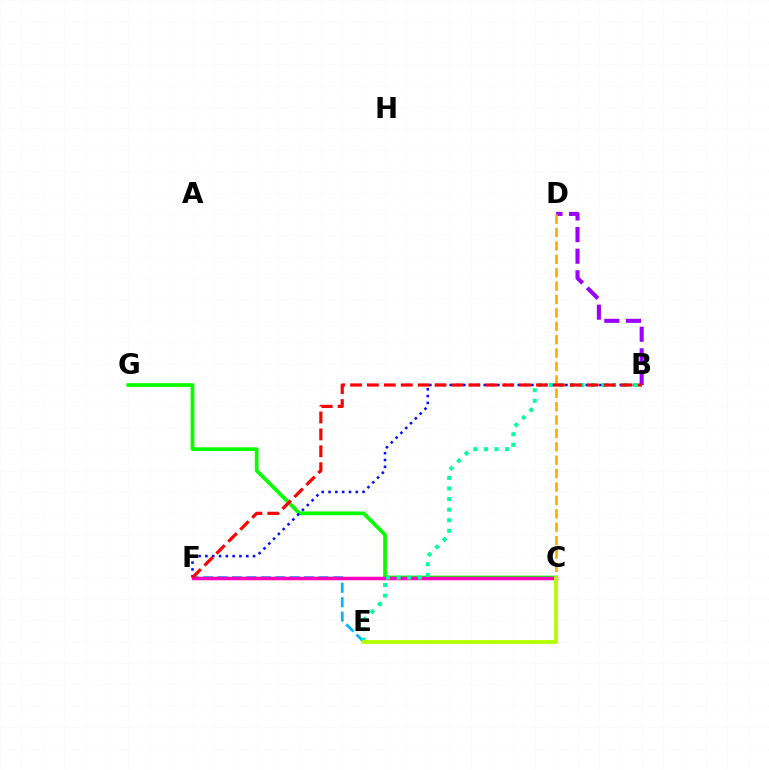{('E', 'F'): [{'color': '#00b5ff', 'line_style': 'dashed', 'thickness': 1.96}], ('C', 'G'): [{'color': '#08ff00', 'line_style': 'solid', 'thickness': 2.67}], ('B', 'F'): [{'color': '#0010ff', 'line_style': 'dotted', 'thickness': 1.85}, {'color': '#ff0000', 'line_style': 'dashed', 'thickness': 2.3}], ('C', 'F'): [{'color': '#ff00bd', 'line_style': 'solid', 'thickness': 2.51}], ('B', 'D'): [{'color': '#9b00ff', 'line_style': 'dashed', 'thickness': 2.94}], ('B', 'E'): [{'color': '#00ff9d', 'line_style': 'dotted', 'thickness': 2.88}], ('C', 'D'): [{'color': '#ffa500', 'line_style': 'dashed', 'thickness': 1.82}], ('C', 'E'): [{'color': '#b3ff00', 'line_style': 'solid', 'thickness': 2.73}]}